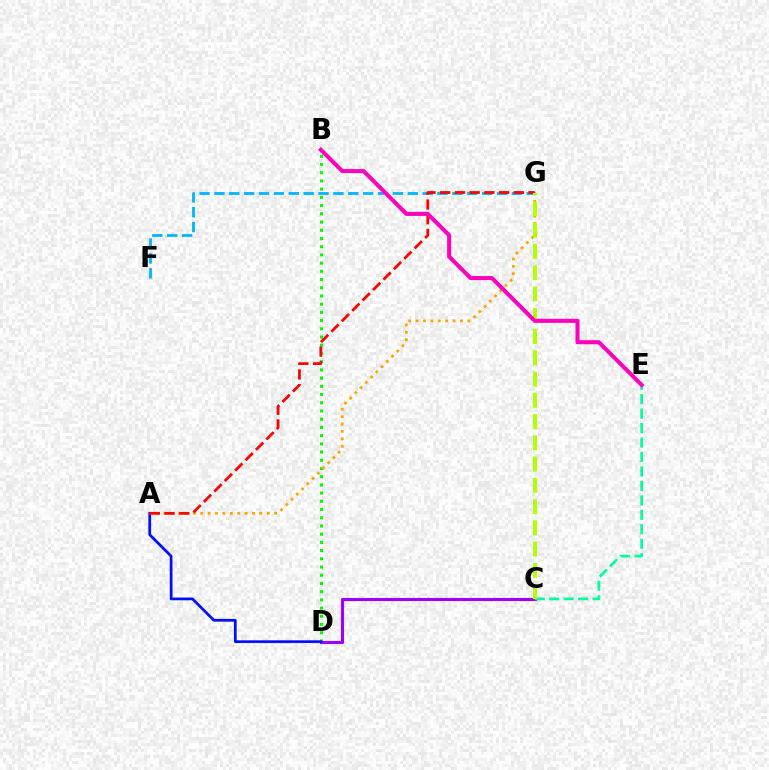{('B', 'D'): [{'color': '#08ff00', 'line_style': 'dotted', 'thickness': 2.23}], ('C', 'D'): [{'color': '#9b00ff', 'line_style': 'solid', 'thickness': 2.25}], ('A', 'D'): [{'color': '#0010ff', 'line_style': 'solid', 'thickness': 1.98}], ('A', 'G'): [{'color': '#ffa500', 'line_style': 'dotted', 'thickness': 2.01}, {'color': '#ff0000', 'line_style': 'dashed', 'thickness': 2.0}], ('F', 'G'): [{'color': '#00b5ff', 'line_style': 'dashed', 'thickness': 2.02}], ('C', 'E'): [{'color': '#00ff9d', 'line_style': 'dashed', 'thickness': 1.96}], ('C', 'G'): [{'color': '#b3ff00', 'line_style': 'dashed', 'thickness': 2.89}], ('B', 'E'): [{'color': '#ff00bd', 'line_style': 'solid', 'thickness': 2.92}]}